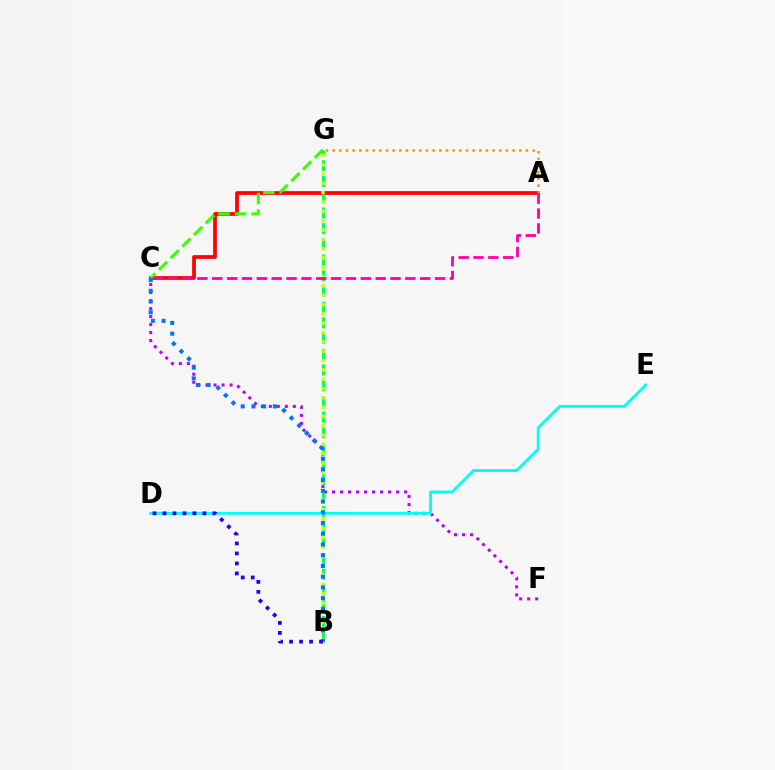{('C', 'F'): [{'color': '#b900ff', 'line_style': 'dotted', 'thickness': 2.18}], ('B', 'G'): [{'color': '#00ff5c', 'line_style': 'dashed', 'thickness': 2.13}, {'color': '#d1ff00', 'line_style': 'dotted', 'thickness': 2.53}], ('A', 'C'): [{'color': '#ff0000', 'line_style': 'solid', 'thickness': 2.68}, {'color': '#ff00ac', 'line_style': 'dashed', 'thickness': 2.02}], ('D', 'E'): [{'color': '#00fff6', 'line_style': 'solid', 'thickness': 2.06}], ('C', 'G'): [{'color': '#3dff00', 'line_style': 'dashed', 'thickness': 2.24}], ('B', 'C'): [{'color': '#0074ff', 'line_style': 'dotted', 'thickness': 2.92}], ('A', 'G'): [{'color': '#ff9400', 'line_style': 'dotted', 'thickness': 1.81}], ('B', 'D'): [{'color': '#2500ff', 'line_style': 'dotted', 'thickness': 2.71}]}